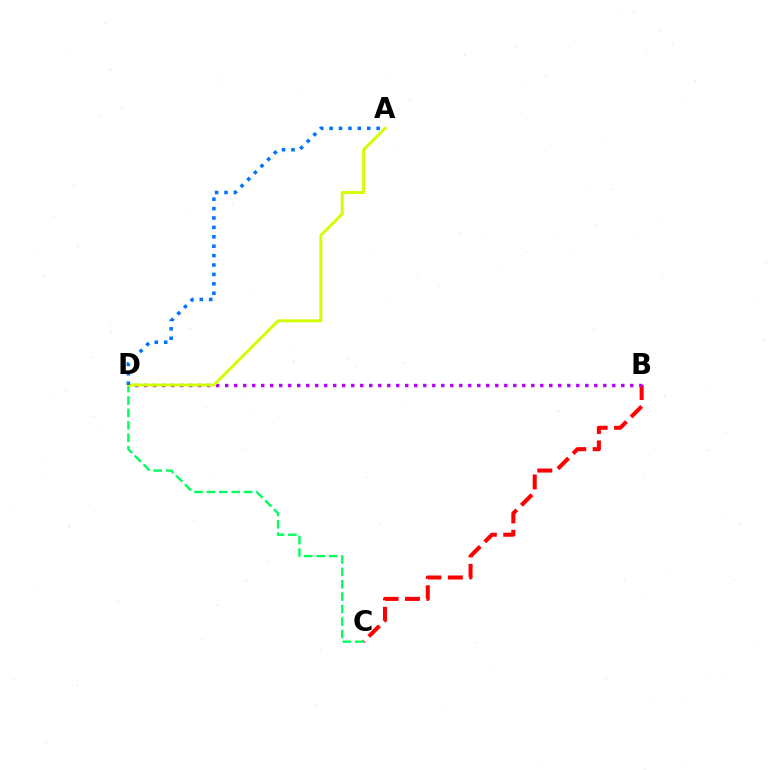{('B', 'C'): [{'color': '#ff0000', 'line_style': 'dashed', 'thickness': 2.91}], ('B', 'D'): [{'color': '#b900ff', 'line_style': 'dotted', 'thickness': 2.45}], ('C', 'D'): [{'color': '#00ff5c', 'line_style': 'dashed', 'thickness': 1.69}], ('A', 'D'): [{'color': '#d1ff00', 'line_style': 'solid', 'thickness': 2.12}, {'color': '#0074ff', 'line_style': 'dotted', 'thickness': 2.56}]}